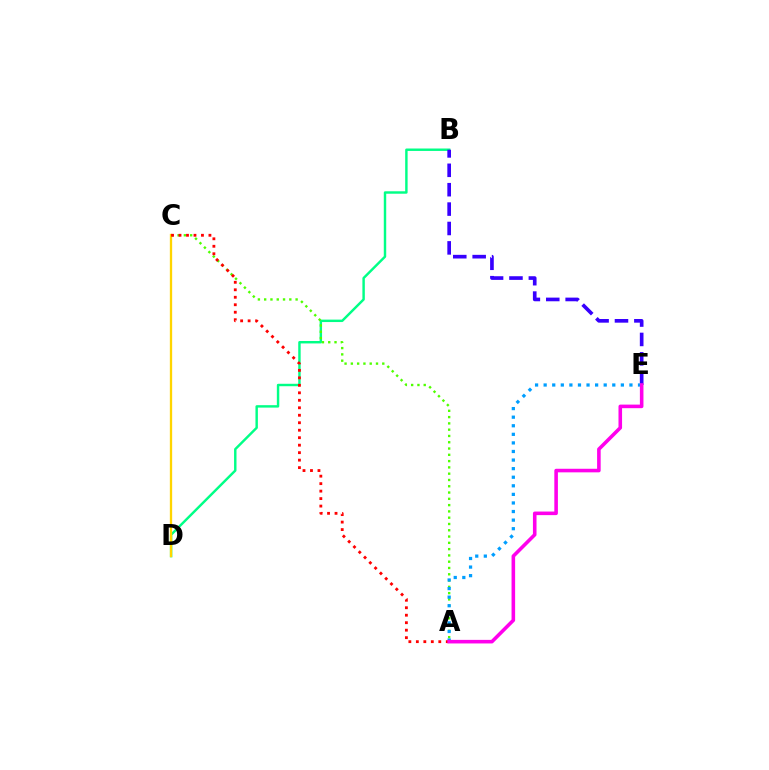{('B', 'D'): [{'color': '#00ff86', 'line_style': 'solid', 'thickness': 1.75}], ('A', 'C'): [{'color': '#4fff00', 'line_style': 'dotted', 'thickness': 1.71}, {'color': '#ff0000', 'line_style': 'dotted', 'thickness': 2.03}], ('B', 'E'): [{'color': '#3700ff', 'line_style': 'dashed', 'thickness': 2.63}], ('C', 'D'): [{'color': '#ffd500', 'line_style': 'solid', 'thickness': 1.66}], ('A', 'E'): [{'color': '#009eff', 'line_style': 'dotted', 'thickness': 2.33}, {'color': '#ff00ed', 'line_style': 'solid', 'thickness': 2.57}]}